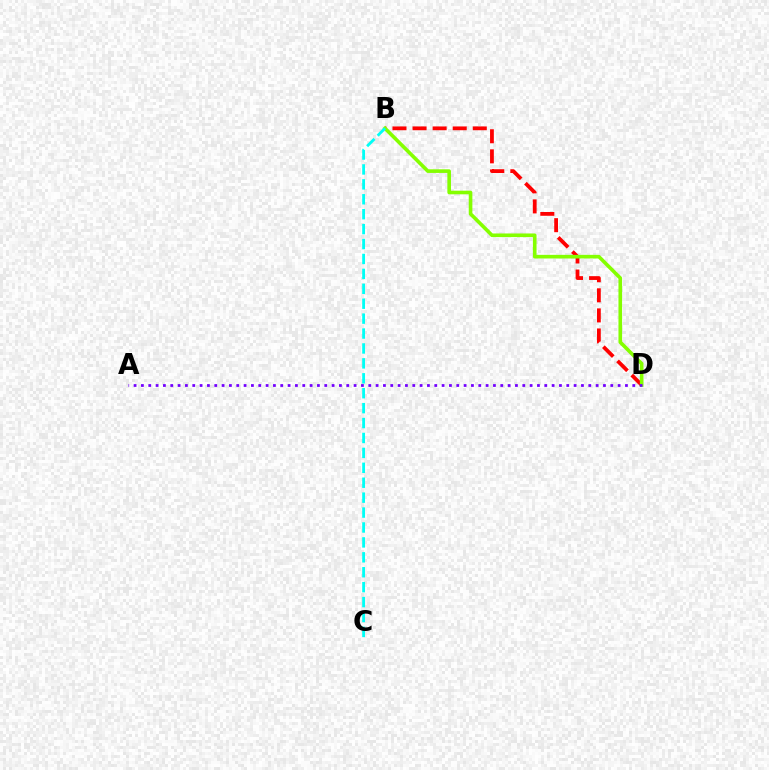{('B', 'D'): [{'color': '#ff0000', 'line_style': 'dashed', 'thickness': 2.73}, {'color': '#84ff00', 'line_style': 'solid', 'thickness': 2.61}], ('B', 'C'): [{'color': '#00fff6', 'line_style': 'dashed', 'thickness': 2.03}], ('A', 'D'): [{'color': '#7200ff', 'line_style': 'dotted', 'thickness': 1.99}]}